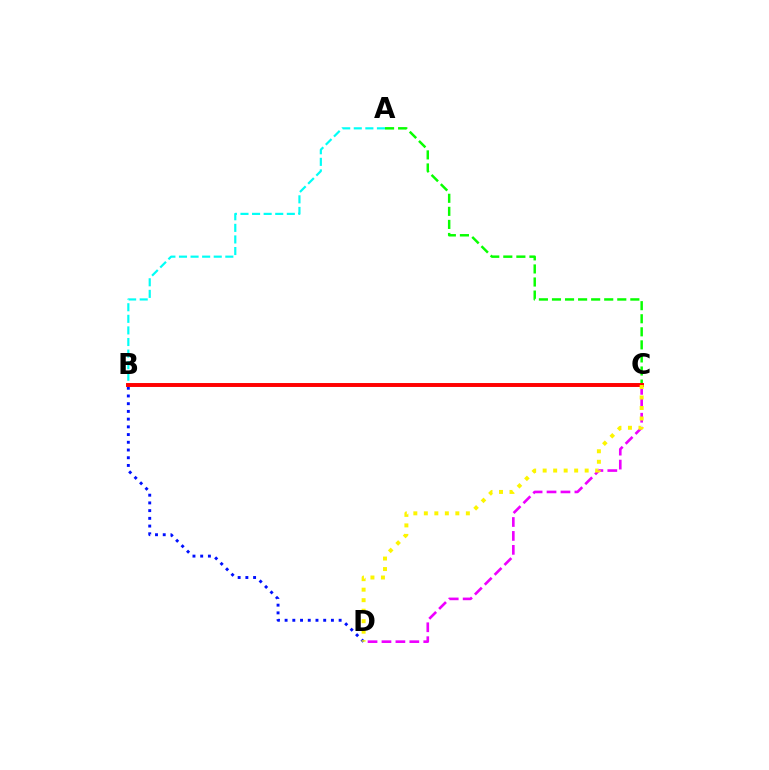{('C', 'D'): [{'color': '#ee00ff', 'line_style': 'dashed', 'thickness': 1.89}, {'color': '#fcf500', 'line_style': 'dotted', 'thickness': 2.85}], ('B', 'D'): [{'color': '#0010ff', 'line_style': 'dotted', 'thickness': 2.1}], ('A', 'C'): [{'color': '#08ff00', 'line_style': 'dashed', 'thickness': 1.77}], ('A', 'B'): [{'color': '#00fff6', 'line_style': 'dashed', 'thickness': 1.57}], ('B', 'C'): [{'color': '#ff0000', 'line_style': 'solid', 'thickness': 2.83}]}